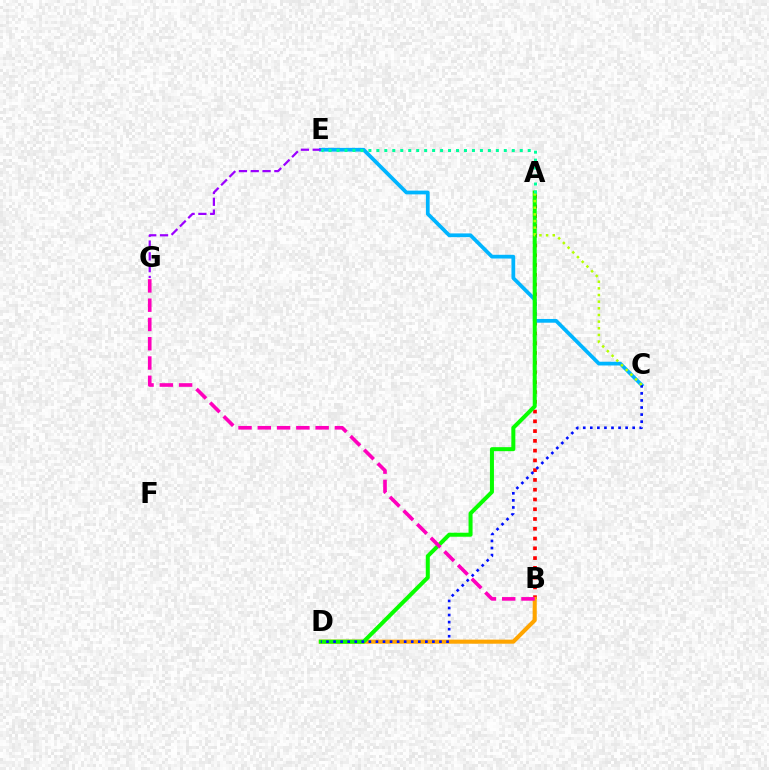{('A', 'B'): [{'color': '#ff0000', 'line_style': 'dotted', 'thickness': 2.65}], ('C', 'E'): [{'color': '#00b5ff', 'line_style': 'solid', 'thickness': 2.69}], ('B', 'D'): [{'color': '#ffa500', 'line_style': 'solid', 'thickness': 2.94}], ('A', 'D'): [{'color': '#08ff00', 'line_style': 'solid', 'thickness': 2.89}], ('C', 'D'): [{'color': '#0010ff', 'line_style': 'dotted', 'thickness': 1.92}], ('A', 'C'): [{'color': '#b3ff00', 'line_style': 'dotted', 'thickness': 1.81}], ('E', 'G'): [{'color': '#9b00ff', 'line_style': 'dashed', 'thickness': 1.6}], ('A', 'E'): [{'color': '#00ff9d', 'line_style': 'dotted', 'thickness': 2.16}], ('B', 'G'): [{'color': '#ff00bd', 'line_style': 'dashed', 'thickness': 2.62}]}